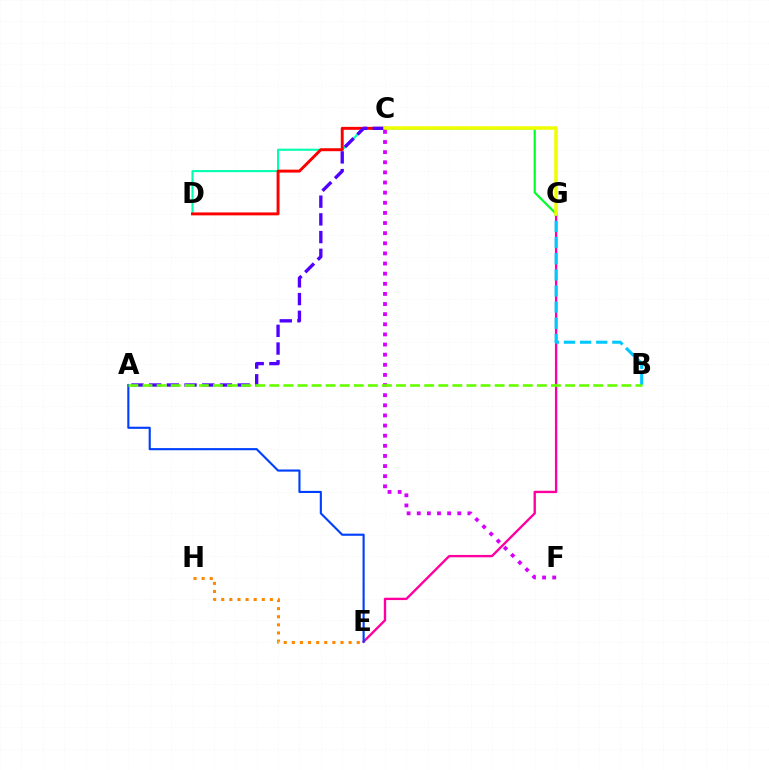{('C', 'D'): [{'color': '#00ffaf', 'line_style': 'solid', 'thickness': 1.5}, {'color': '#ff0000', 'line_style': 'solid', 'thickness': 2.11}], ('E', 'G'): [{'color': '#ff00a0', 'line_style': 'solid', 'thickness': 1.7}], ('E', 'H'): [{'color': '#ff8800', 'line_style': 'dotted', 'thickness': 2.2}], ('B', 'G'): [{'color': '#00c7ff', 'line_style': 'dashed', 'thickness': 2.19}], ('A', 'E'): [{'color': '#003fff', 'line_style': 'solid', 'thickness': 1.53}], ('C', 'F'): [{'color': '#d600ff', 'line_style': 'dotted', 'thickness': 2.75}], ('C', 'G'): [{'color': '#00ff27', 'line_style': 'solid', 'thickness': 1.57}, {'color': '#eeff00', 'line_style': 'solid', 'thickness': 2.52}], ('A', 'C'): [{'color': '#4f00ff', 'line_style': 'dashed', 'thickness': 2.41}], ('A', 'B'): [{'color': '#66ff00', 'line_style': 'dashed', 'thickness': 1.91}]}